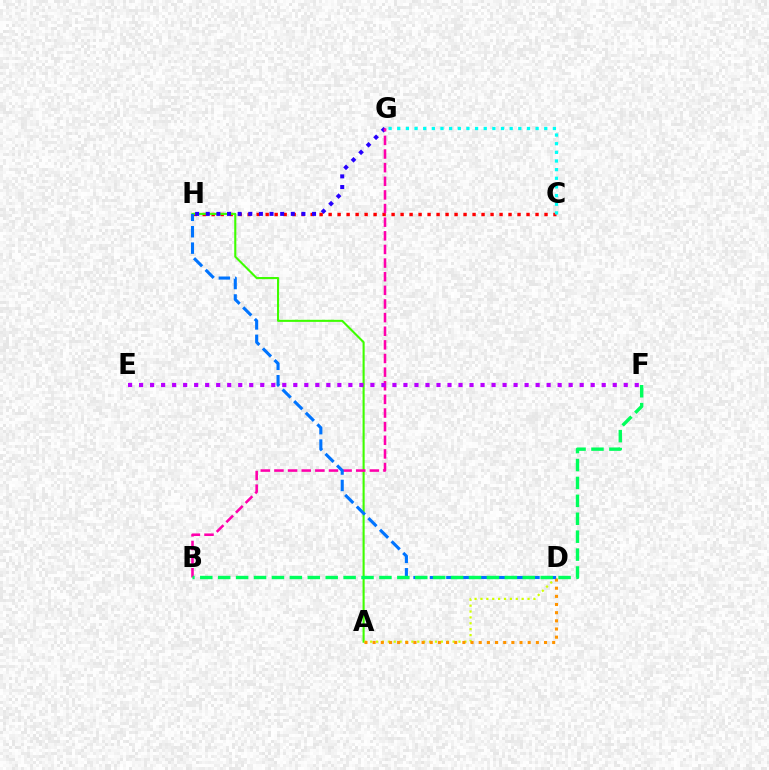{('C', 'H'): [{'color': '#ff0000', 'line_style': 'dotted', 'thickness': 2.44}], ('A', 'H'): [{'color': '#3dff00', 'line_style': 'solid', 'thickness': 1.51}], ('G', 'H'): [{'color': '#2500ff', 'line_style': 'dotted', 'thickness': 2.89}], ('A', 'D'): [{'color': '#d1ff00', 'line_style': 'dotted', 'thickness': 1.6}, {'color': '#ff9400', 'line_style': 'dotted', 'thickness': 2.22}], ('B', 'G'): [{'color': '#ff00ac', 'line_style': 'dashed', 'thickness': 1.85}], ('D', 'H'): [{'color': '#0074ff', 'line_style': 'dashed', 'thickness': 2.23}], ('E', 'F'): [{'color': '#b900ff', 'line_style': 'dotted', 'thickness': 2.99}], ('C', 'G'): [{'color': '#00fff6', 'line_style': 'dotted', 'thickness': 2.35}], ('B', 'F'): [{'color': '#00ff5c', 'line_style': 'dashed', 'thickness': 2.43}]}